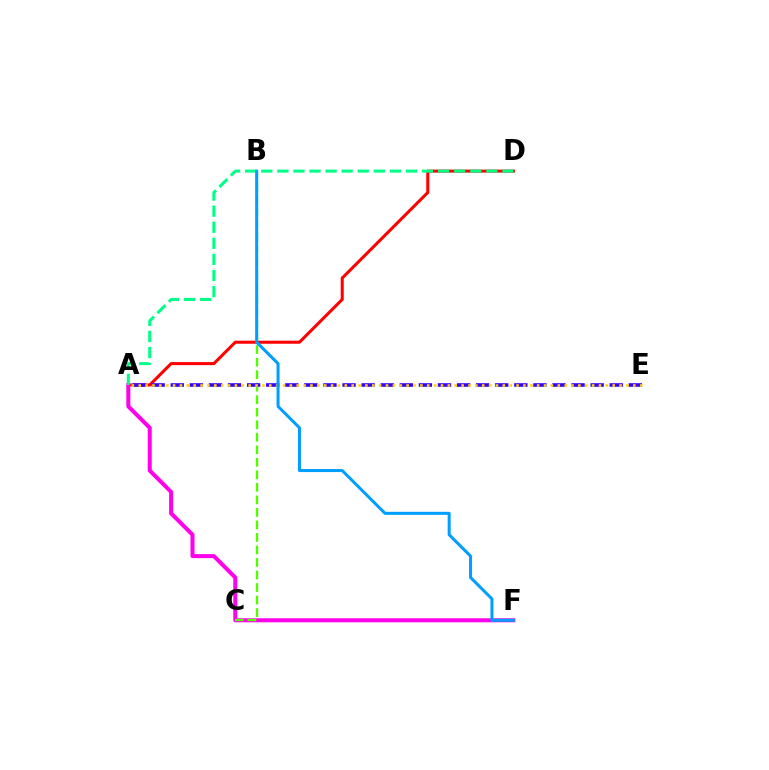{('A', 'D'): [{'color': '#ff0000', 'line_style': 'solid', 'thickness': 2.2}, {'color': '#00ff86', 'line_style': 'dashed', 'thickness': 2.18}], ('A', 'F'): [{'color': '#ff00ed', 'line_style': 'solid', 'thickness': 2.9}], ('B', 'C'): [{'color': '#4fff00', 'line_style': 'dashed', 'thickness': 1.7}], ('A', 'E'): [{'color': '#3700ff', 'line_style': 'dashed', 'thickness': 2.59}, {'color': '#ffd500', 'line_style': 'dotted', 'thickness': 1.87}], ('B', 'F'): [{'color': '#009eff', 'line_style': 'solid', 'thickness': 2.17}]}